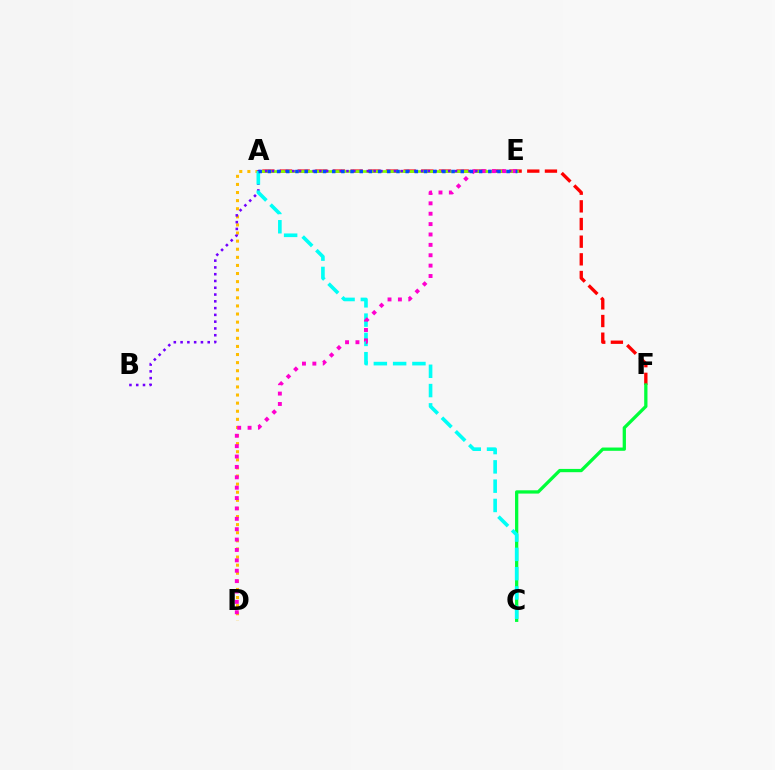{('A', 'F'): [{'color': '#ff0000', 'line_style': 'dashed', 'thickness': 2.4}], ('A', 'E'): [{'color': '#84ff00', 'line_style': 'solid', 'thickness': 1.95}, {'color': '#004bff', 'line_style': 'dotted', 'thickness': 2.5}], ('A', 'D'): [{'color': '#ffbd00', 'line_style': 'dotted', 'thickness': 2.2}], ('B', 'E'): [{'color': '#7200ff', 'line_style': 'dotted', 'thickness': 1.84}], ('C', 'F'): [{'color': '#00ff39', 'line_style': 'solid', 'thickness': 2.36}], ('A', 'C'): [{'color': '#00fff6', 'line_style': 'dashed', 'thickness': 2.62}], ('D', 'E'): [{'color': '#ff00cf', 'line_style': 'dotted', 'thickness': 2.82}]}